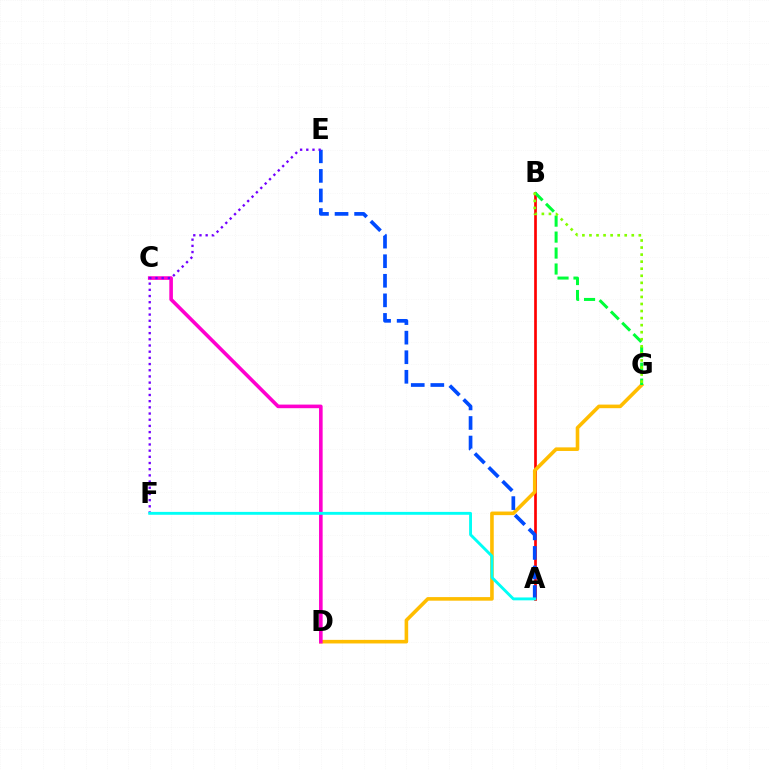{('A', 'B'): [{'color': '#ff0000', 'line_style': 'solid', 'thickness': 1.94}], ('D', 'G'): [{'color': '#ffbd00', 'line_style': 'solid', 'thickness': 2.59}], ('B', 'G'): [{'color': '#00ff39', 'line_style': 'dashed', 'thickness': 2.17}, {'color': '#84ff00', 'line_style': 'dotted', 'thickness': 1.92}], ('C', 'D'): [{'color': '#ff00cf', 'line_style': 'solid', 'thickness': 2.6}], ('A', 'E'): [{'color': '#004bff', 'line_style': 'dashed', 'thickness': 2.66}], ('E', 'F'): [{'color': '#7200ff', 'line_style': 'dotted', 'thickness': 1.68}], ('A', 'F'): [{'color': '#00fff6', 'line_style': 'solid', 'thickness': 2.07}]}